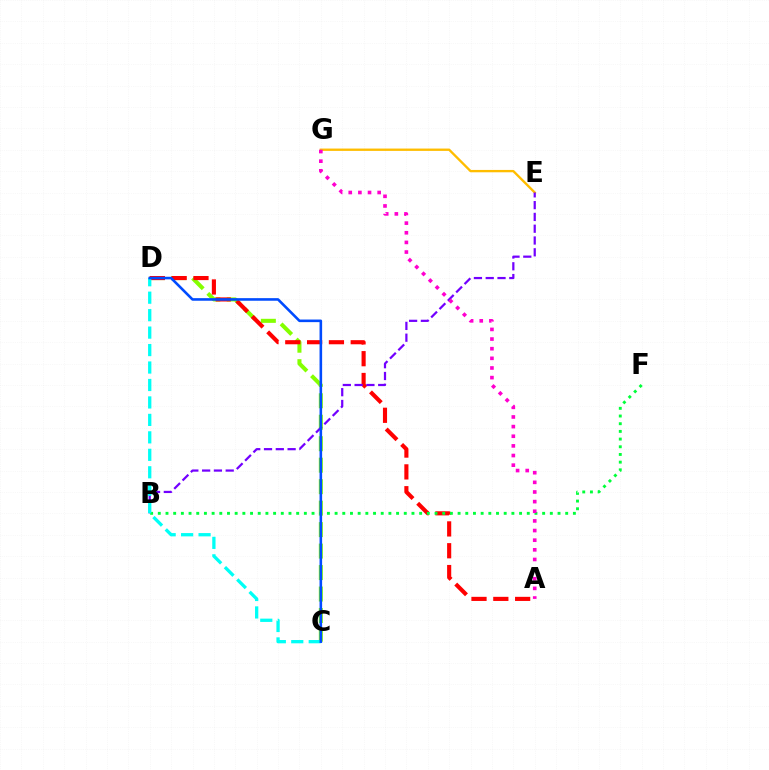{('C', 'D'): [{'color': '#84ff00', 'line_style': 'dashed', 'thickness': 2.92}, {'color': '#00fff6', 'line_style': 'dashed', 'thickness': 2.37}, {'color': '#004bff', 'line_style': 'solid', 'thickness': 1.87}], ('E', 'G'): [{'color': '#ffbd00', 'line_style': 'solid', 'thickness': 1.69}], ('A', 'D'): [{'color': '#ff0000', 'line_style': 'dashed', 'thickness': 2.96}], ('B', 'E'): [{'color': '#7200ff', 'line_style': 'dashed', 'thickness': 1.6}], ('B', 'F'): [{'color': '#00ff39', 'line_style': 'dotted', 'thickness': 2.09}], ('A', 'G'): [{'color': '#ff00cf', 'line_style': 'dotted', 'thickness': 2.62}]}